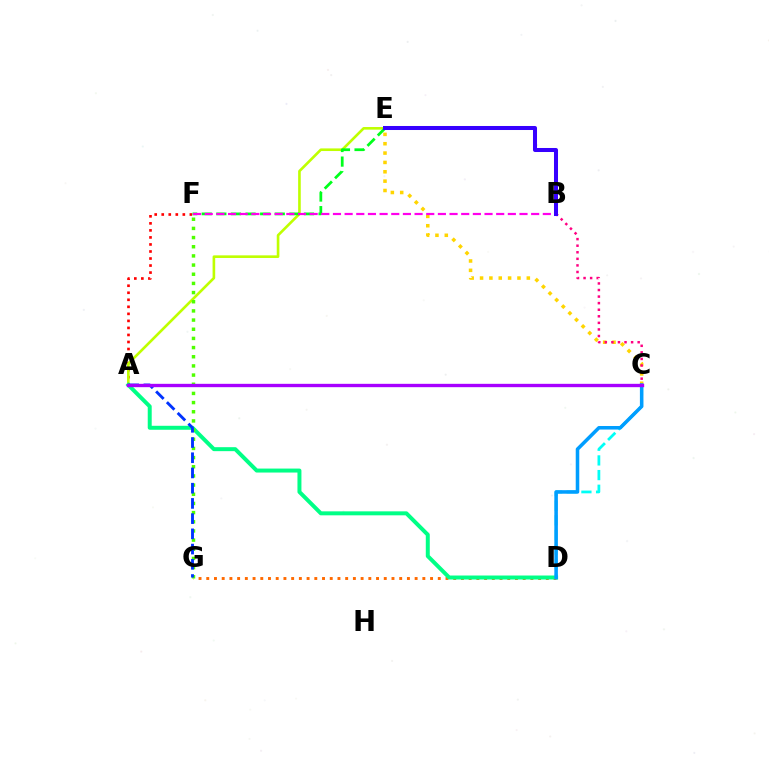{('D', 'G'): [{'color': '#ff6a00', 'line_style': 'dotted', 'thickness': 2.1}], ('A', 'F'): [{'color': '#ff0000', 'line_style': 'dotted', 'thickness': 1.91}], ('C', 'D'): [{'color': '#00fff6', 'line_style': 'dashed', 'thickness': 1.99}, {'color': '#009eff', 'line_style': 'solid', 'thickness': 2.55}], ('C', 'E'): [{'color': '#ffd500', 'line_style': 'dotted', 'thickness': 2.54}], ('A', 'E'): [{'color': '#bfff00', 'line_style': 'solid', 'thickness': 1.89}], ('A', 'D'): [{'color': '#00ff86', 'line_style': 'solid', 'thickness': 2.86}], ('F', 'G'): [{'color': '#4fff00', 'line_style': 'dotted', 'thickness': 2.49}], ('E', 'F'): [{'color': '#00ff1b', 'line_style': 'dashed', 'thickness': 1.98}], ('A', 'G'): [{'color': '#0033ff', 'line_style': 'dashed', 'thickness': 2.07}], ('B', 'F'): [{'color': '#ff00ed', 'line_style': 'dashed', 'thickness': 1.58}], ('B', 'C'): [{'color': '#ff0082', 'line_style': 'dotted', 'thickness': 1.79}], ('B', 'E'): [{'color': '#3700ff', 'line_style': 'solid', 'thickness': 2.9}], ('A', 'C'): [{'color': '#a700ff', 'line_style': 'solid', 'thickness': 2.41}]}